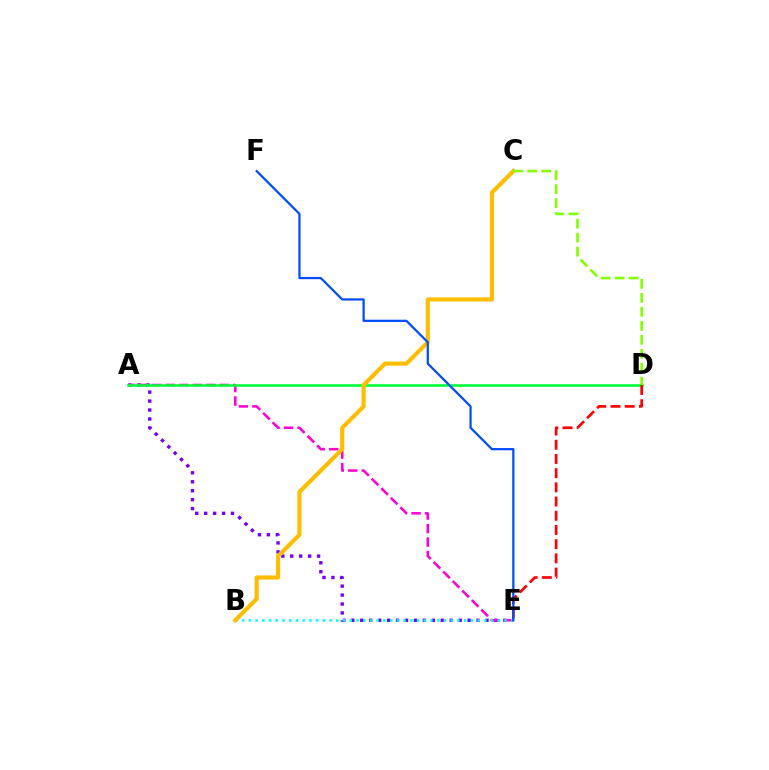{('A', 'E'): [{'color': '#7200ff', 'line_style': 'dotted', 'thickness': 2.43}, {'color': '#ff00cf', 'line_style': 'dashed', 'thickness': 1.83}], ('A', 'D'): [{'color': '#00ff39', 'line_style': 'solid', 'thickness': 1.87}], ('D', 'E'): [{'color': '#ff0000', 'line_style': 'dashed', 'thickness': 1.93}], ('B', 'E'): [{'color': '#00fff6', 'line_style': 'dotted', 'thickness': 1.83}], ('B', 'C'): [{'color': '#ffbd00', 'line_style': 'solid', 'thickness': 2.98}], ('C', 'D'): [{'color': '#84ff00', 'line_style': 'dashed', 'thickness': 1.9}], ('E', 'F'): [{'color': '#004bff', 'line_style': 'solid', 'thickness': 1.6}]}